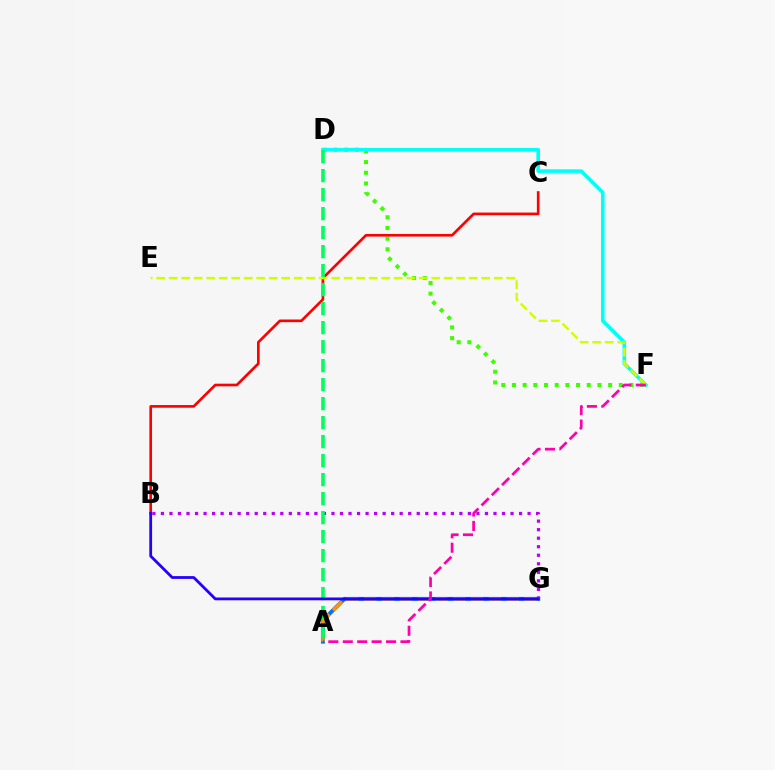{('D', 'F'): [{'color': '#3dff00', 'line_style': 'dotted', 'thickness': 2.9}, {'color': '#00fff6', 'line_style': 'solid', 'thickness': 2.59}], ('B', 'G'): [{'color': '#b900ff', 'line_style': 'dotted', 'thickness': 2.32}, {'color': '#2500ff', 'line_style': 'solid', 'thickness': 2.0}], ('A', 'G'): [{'color': '#0074ff', 'line_style': 'solid', 'thickness': 2.84}, {'color': '#ff9400', 'line_style': 'dashed', 'thickness': 2.42}], ('B', 'C'): [{'color': '#ff0000', 'line_style': 'solid', 'thickness': 1.91}], ('A', 'D'): [{'color': '#00ff5c', 'line_style': 'dashed', 'thickness': 2.58}], ('E', 'F'): [{'color': '#d1ff00', 'line_style': 'dashed', 'thickness': 1.7}], ('A', 'F'): [{'color': '#ff00ac', 'line_style': 'dashed', 'thickness': 1.96}]}